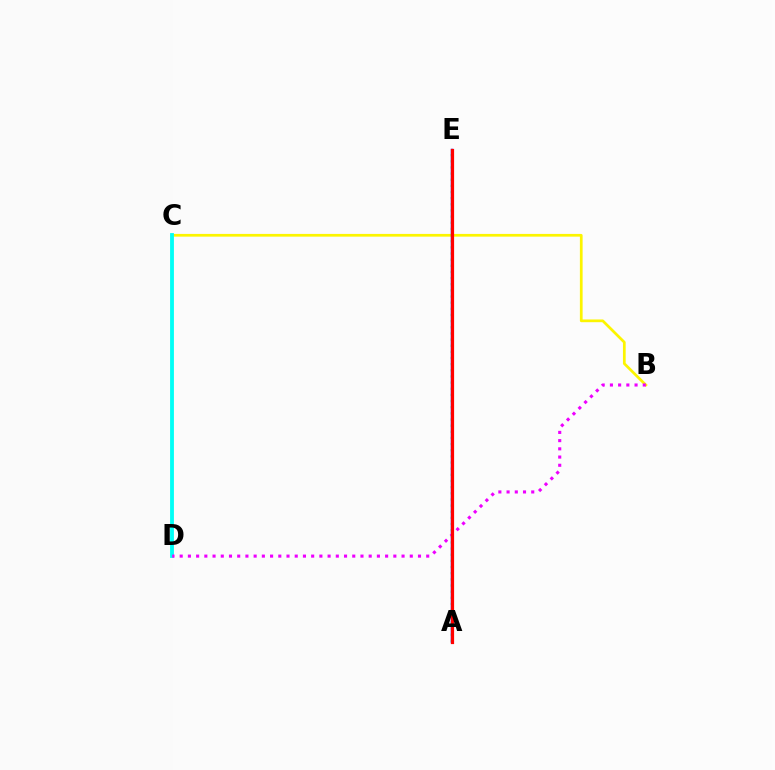{('A', 'E'): [{'color': '#08ff00', 'line_style': 'dotted', 'thickness': 1.67}, {'color': '#0010ff', 'line_style': 'solid', 'thickness': 1.75}, {'color': '#ff0000', 'line_style': 'solid', 'thickness': 2.31}], ('B', 'C'): [{'color': '#fcf500', 'line_style': 'solid', 'thickness': 1.96}], ('C', 'D'): [{'color': '#00fff6', 'line_style': 'solid', 'thickness': 2.76}], ('B', 'D'): [{'color': '#ee00ff', 'line_style': 'dotted', 'thickness': 2.23}]}